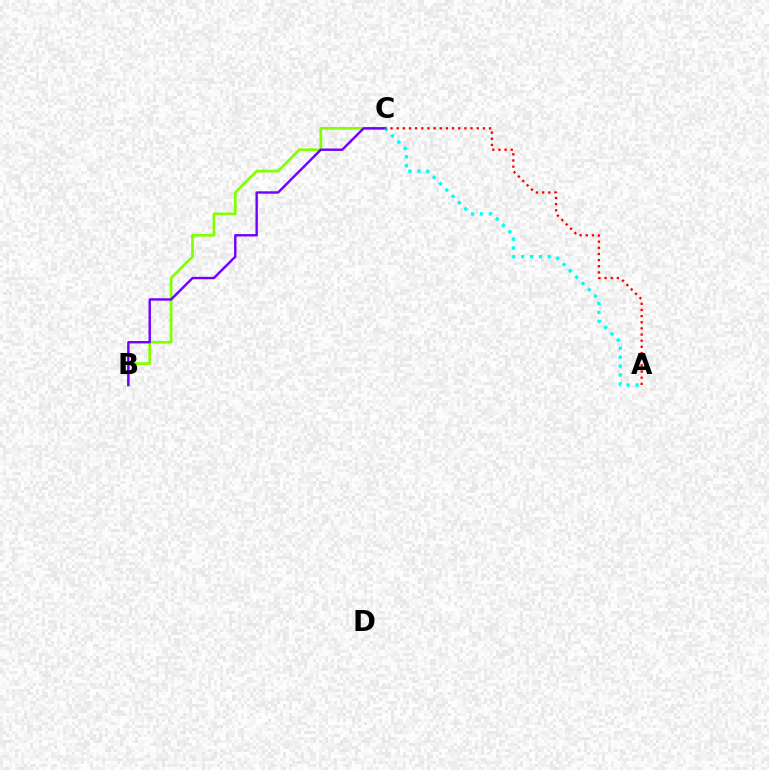{('B', 'C'): [{'color': '#84ff00', 'line_style': 'solid', 'thickness': 1.94}, {'color': '#7200ff', 'line_style': 'solid', 'thickness': 1.73}], ('A', 'C'): [{'color': '#00fff6', 'line_style': 'dotted', 'thickness': 2.42}, {'color': '#ff0000', 'line_style': 'dotted', 'thickness': 1.67}]}